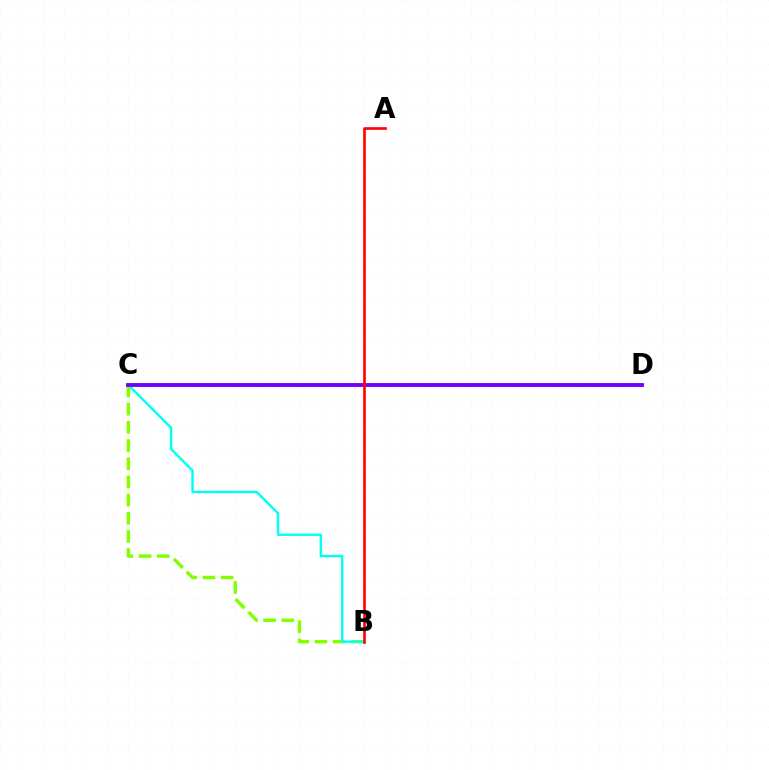{('B', 'C'): [{'color': '#84ff00', 'line_style': 'dashed', 'thickness': 2.47}, {'color': '#00fff6', 'line_style': 'solid', 'thickness': 1.73}], ('C', 'D'): [{'color': '#7200ff', 'line_style': 'solid', 'thickness': 2.78}], ('A', 'B'): [{'color': '#ff0000', 'line_style': 'solid', 'thickness': 1.9}]}